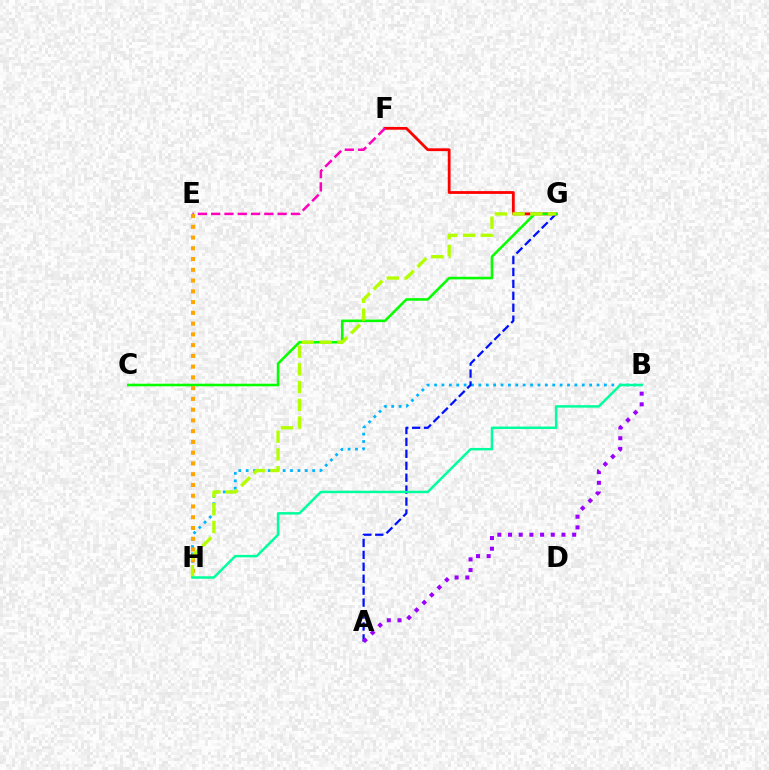{('B', 'H'): [{'color': '#00b5ff', 'line_style': 'dotted', 'thickness': 2.01}, {'color': '#00ff9d', 'line_style': 'solid', 'thickness': 1.78}], ('F', 'G'): [{'color': '#ff0000', 'line_style': 'solid', 'thickness': 2.01}], ('A', 'G'): [{'color': '#0010ff', 'line_style': 'dashed', 'thickness': 1.62}], ('C', 'G'): [{'color': '#08ff00', 'line_style': 'solid', 'thickness': 1.86}], ('E', 'F'): [{'color': '#ff00bd', 'line_style': 'dashed', 'thickness': 1.81}], ('E', 'H'): [{'color': '#ffa500', 'line_style': 'dotted', 'thickness': 2.92}], ('G', 'H'): [{'color': '#b3ff00', 'line_style': 'dashed', 'thickness': 2.41}], ('A', 'B'): [{'color': '#9b00ff', 'line_style': 'dotted', 'thickness': 2.9}]}